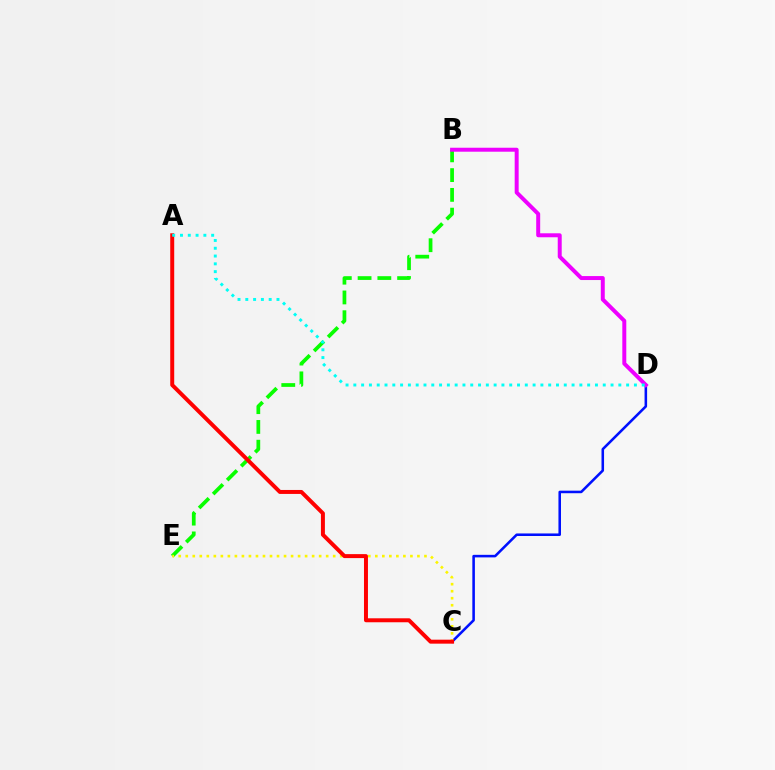{('B', 'E'): [{'color': '#08ff00', 'line_style': 'dashed', 'thickness': 2.68}], ('C', 'D'): [{'color': '#0010ff', 'line_style': 'solid', 'thickness': 1.84}], ('C', 'E'): [{'color': '#fcf500', 'line_style': 'dotted', 'thickness': 1.91}], ('A', 'C'): [{'color': '#ff0000', 'line_style': 'solid', 'thickness': 2.86}], ('B', 'D'): [{'color': '#ee00ff', 'line_style': 'solid', 'thickness': 2.86}], ('A', 'D'): [{'color': '#00fff6', 'line_style': 'dotted', 'thickness': 2.12}]}